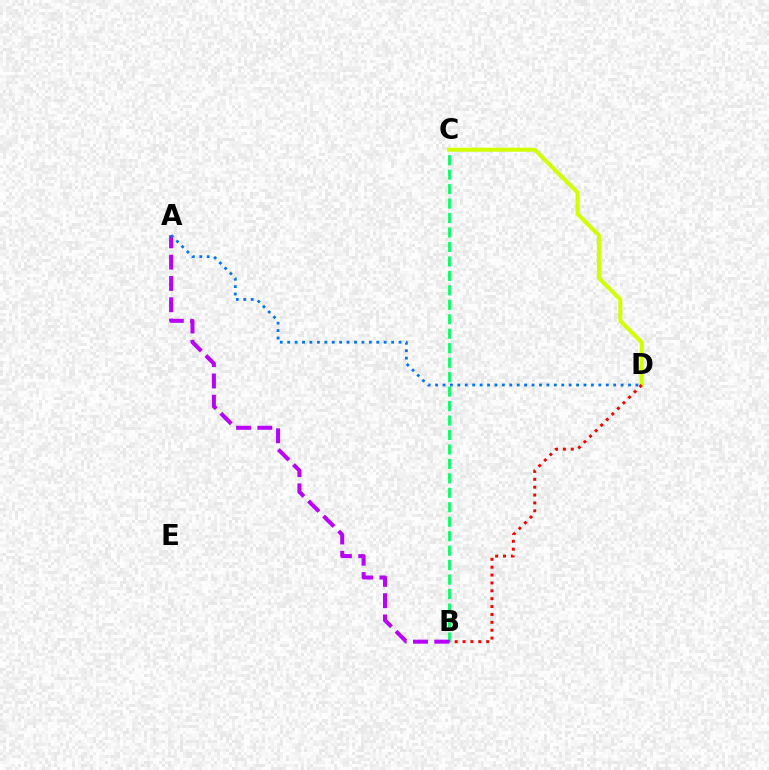{('B', 'C'): [{'color': '#00ff5c', 'line_style': 'dashed', 'thickness': 1.96}], ('C', 'D'): [{'color': '#d1ff00', 'line_style': 'solid', 'thickness': 2.88}], ('B', 'D'): [{'color': '#ff0000', 'line_style': 'dotted', 'thickness': 2.14}], ('A', 'B'): [{'color': '#b900ff', 'line_style': 'dashed', 'thickness': 2.89}], ('A', 'D'): [{'color': '#0074ff', 'line_style': 'dotted', 'thickness': 2.02}]}